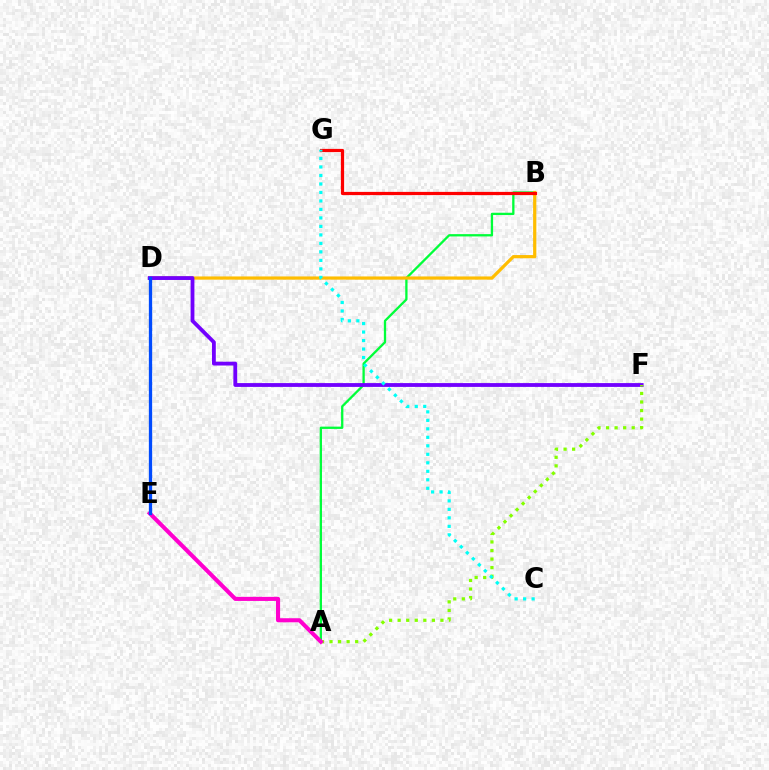{('A', 'B'): [{'color': '#00ff39', 'line_style': 'solid', 'thickness': 1.66}], ('B', 'D'): [{'color': '#ffbd00', 'line_style': 'solid', 'thickness': 2.32}], ('D', 'F'): [{'color': '#7200ff', 'line_style': 'solid', 'thickness': 2.75}], ('A', 'F'): [{'color': '#84ff00', 'line_style': 'dotted', 'thickness': 2.32}], ('B', 'G'): [{'color': '#ff0000', 'line_style': 'solid', 'thickness': 2.32}], ('C', 'G'): [{'color': '#00fff6', 'line_style': 'dotted', 'thickness': 2.31}], ('A', 'E'): [{'color': '#ff00cf', 'line_style': 'solid', 'thickness': 2.94}], ('D', 'E'): [{'color': '#004bff', 'line_style': 'solid', 'thickness': 2.37}]}